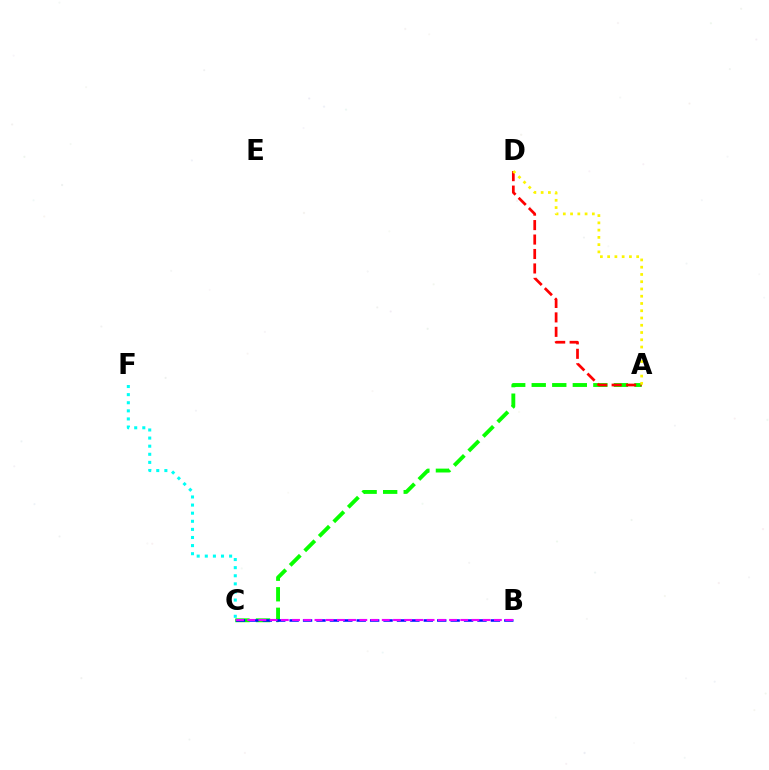{('C', 'F'): [{'color': '#00fff6', 'line_style': 'dotted', 'thickness': 2.2}], ('A', 'C'): [{'color': '#08ff00', 'line_style': 'dashed', 'thickness': 2.79}], ('B', 'C'): [{'color': '#0010ff', 'line_style': 'dashed', 'thickness': 1.82}, {'color': '#ee00ff', 'line_style': 'dashed', 'thickness': 1.52}], ('A', 'D'): [{'color': '#ff0000', 'line_style': 'dashed', 'thickness': 1.96}, {'color': '#fcf500', 'line_style': 'dotted', 'thickness': 1.97}]}